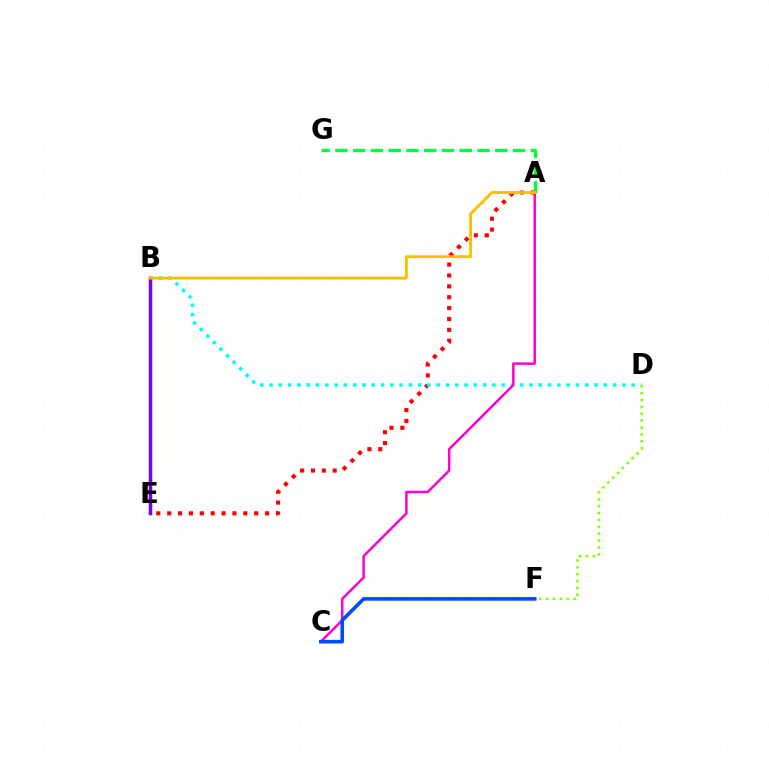{('A', 'E'): [{'color': '#ff0000', 'line_style': 'dotted', 'thickness': 2.96}], ('B', 'D'): [{'color': '#00fff6', 'line_style': 'dotted', 'thickness': 2.52}], ('B', 'E'): [{'color': '#7200ff', 'line_style': 'solid', 'thickness': 2.51}], ('A', 'G'): [{'color': '#00ff39', 'line_style': 'dashed', 'thickness': 2.41}], ('A', 'C'): [{'color': '#ff00cf', 'line_style': 'solid', 'thickness': 1.79}], ('D', 'F'): [{'color': '#84ff00', 'line_style': 'dotted', 'thickness': 1.87}], ('A', 'B'): [{'color': '#ffbd00', 'line_style': 'solid', 'thickness': 2.04}], ('C', 'F'): [{'color': '#004bff', 'line_style': 'solid', 'thickness': 2.6}]}